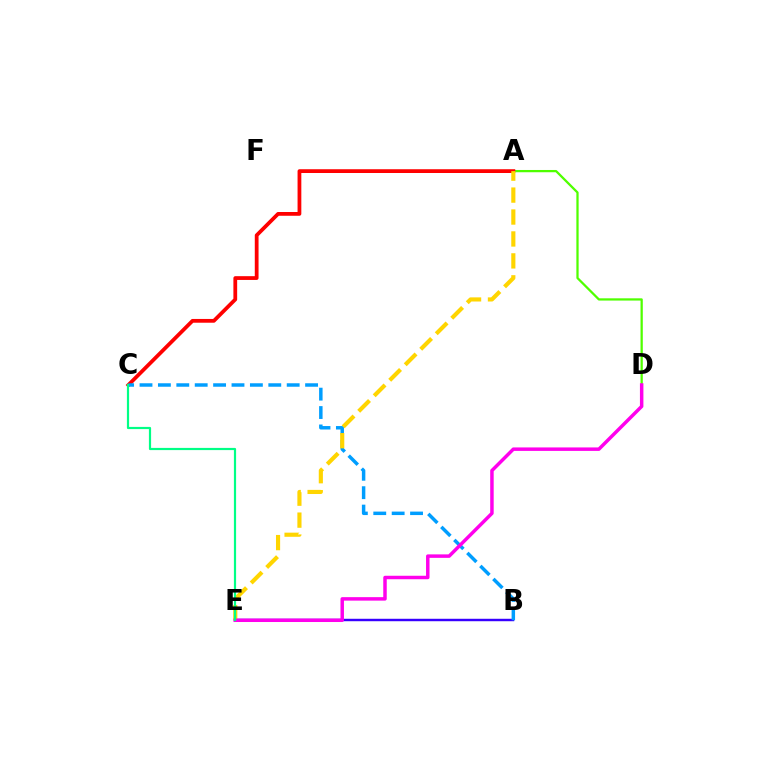{('B', 'E'): [{'color': '#3700ff', 'line_style': 'solid', 'thickness': 1.76}], ('A', 'D'): [{'color': '#4fff00', 'line_style': 'solid', 'thickness': 1.63}], ('A', 'C'): [{'color': '#ff0000', 'line_style': 'solid', 'thickness': 2.71}], ('B', 'C'): [{'color': '#009eff', 'line_style': 'dashed', 'thickness': 2.5}], ('A', 'E'): [{'color': '#ffd500', 'line_style': 'dashed', 'thickness': 2.98}], ('D', 'E'): [{'color': '#ff00ed', 'line_style': 'solid', 'thickness': 2.5}], ('C', 'E'): [{'color': '#00ff86', 'line_style': 'solid', 'thickness': 1.58}]}